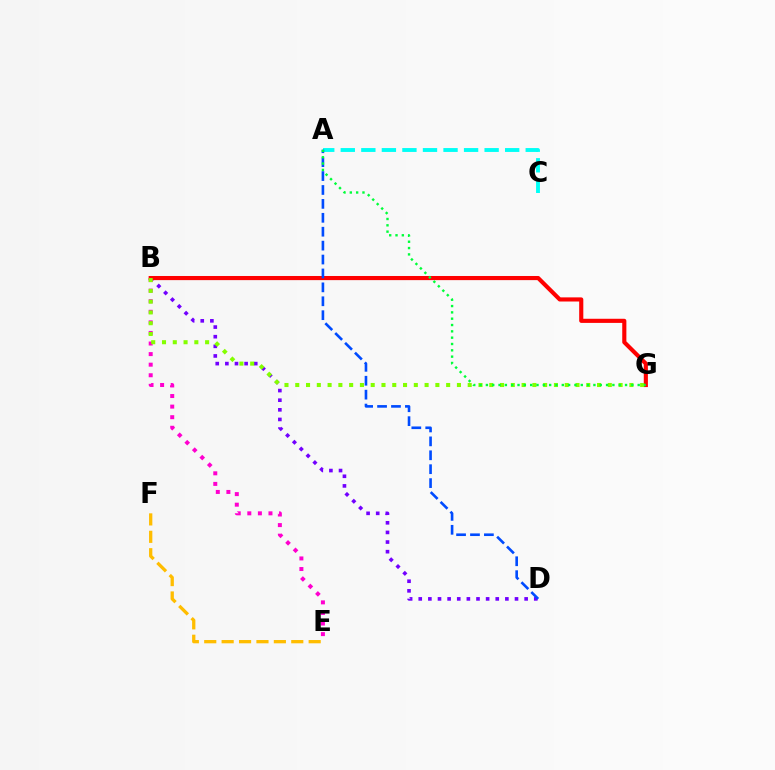{('E', 'F'): [{'color': '#ffbd00', 'line_style': 'dashed', 'thickness': 2.36}], ('B', 'D'): [{'color': '#7200ff', 'line_style': 'dotted', 'thickness': 2.62}], ('A', 'C'): [{'color': '#00fff6', 'line_style': 'dashed', 'thickness': 2.79}], ('B', 'E'): [{'color': '#ff00cf', 'line_style': 'dotted', 'thickness': 2.87}], ('B', 'G'): [{'color': '#ff0000', 'line_style': 'solid', 'thickness': 2.97}, {'color': '#84ff00', 'line_style': 'dotted', 'thickness': 2.93}], ('A', 'D'): [{'color': '#004bff', 'line_style': 'dashed', 'thickness': 1.89}], ('A', 'G'): [{'color': '#00ff39', 'line_style': 'dotted', 'thickness': 1.72}]}